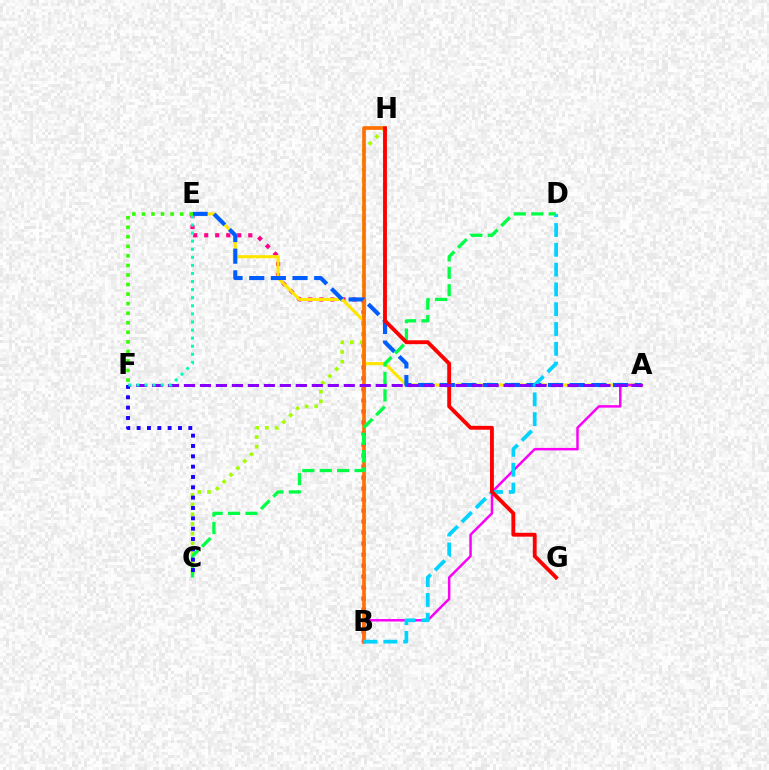{('B', 'E'): [{'color': '#ff0088', 'line_style': 'dotted', 'thickness': 2.99}], ('A', 'E'): [{'color': '#ffe600', 'line_style': 'solid', 'thickness': 2.22}, {'color': '#005dff', 'line_style': 'dashed', 'thickness': 2.94}], ('C', 'H'): [{'color': '#a2ff00', 'line_style': 'dotted', 'thickness': 2.63}], ('A', 'B'): [{'color': '#fa00f9', 'line_style': 'solid', 'thickness': 1.78}], ('B', 'H'): [{'color': '#ff7000', 'line_style': 'solid', 'thickness': 2.63}], ('B', 'D'): [{'color': '#00d3ff', 'line_style': 'dashed', 'thickness': 2.69}], ('C', 'D'): [{'color': '#00ff45', 'line_style': 'dashed', 'thickness': 2.37}], ('G', 'H'): [{'color': '#ff0000', 'line_style': 'solid', 'thickness': 2.78}], ('A', 'F'): [{'color': '#8a00ff', 'line_style': 'dashed', 'thickness': 2.17}], ('C', 'F'): [{'color': '#1900ff', 'line_style': 'dotted', 'thickness': 2.81}], ('E', 'F'): [{'color': '#00ffbb', 'line_style': 'dotted', 'thickness': 2.2}, {'color': '#31ff00', 'line_style': 'dotted', 'thickness': 2.6}]}